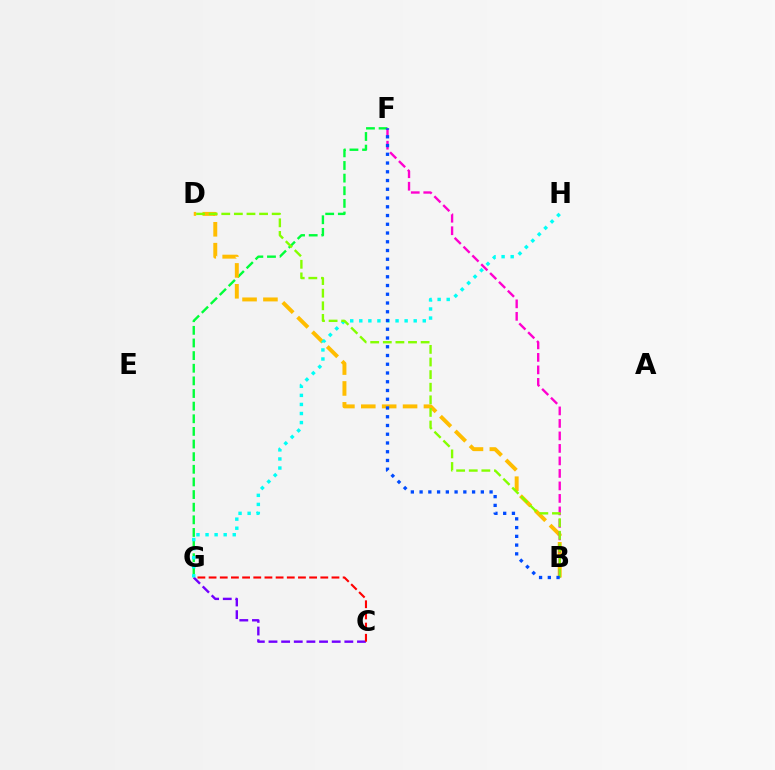{('C', 'G'): [{'color': '#7200ff', 'line_style': 'dashed', 'thickness': 1.72}, {'color': '#ff0000', 'line_style': 'dashed', 'thickness': 1.52}], ('F', 'G'): [{'color': '#00ff39', 'line_style': 'dashed', 'thickness': 1.72}], ('B', 'D'): [{'color': '#ffbd00', 'line_style': 'dashed', 'thickness': 2.84}, {'color': '#84ff00', 'line_style': 'dashed', 'thickness': 1.71}], ('G', 'H'): [{'color': '#00fff6', 'line_style': 'dotted', 'thickness': 2.46}], ('B', 'F'): [{'color': '#ff00cf', 'line_style': 'dashed', 'thickness': 1.7}, {'color': '#004bff', 'line_style': 'dotted', 'thickness': 2.38}]}